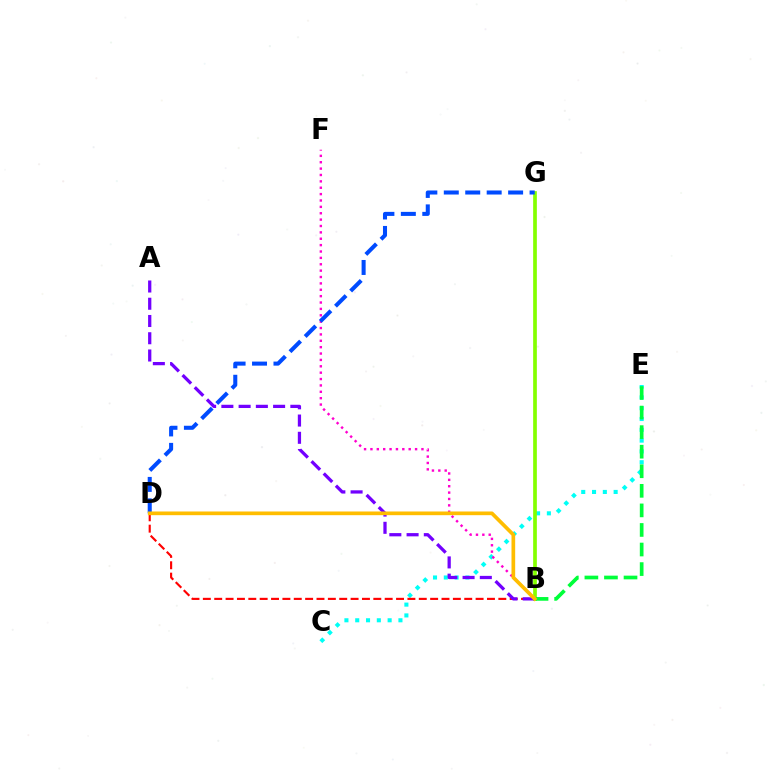{('C', 'E'): [{'color': '#00fff6', 'line_style': 'dotted', 'thickness': 2.94}], ('B', 'F'): [{'color': '#ff00cf', 'line_style': 'dotted', 'thickness': 1.73}], ('B', 'G'): [{'color': '#84ff00', 'line_style': 'solid', 'thickness': 2.66}], ('B', 'D'): [{'color': '#ff0000', 'line_style': 'dashed', 'thickness': 1.54}, {'color': '#ffbd00', 'line_style': 'solid', 'thickness': 2.66}], ('A', 'B'): [{'color': '#7200ff', 'line_style': 'dashed', 'thickness': 2.34}], ('B', 'E'): [{'color': '#00ff39', 'line_style': 'dashed', 'thickness': 2.66}], ('D', 'G'): [{'color': '#004bff', 'line_style': 'dashed', 'thickness': 2.91}]}